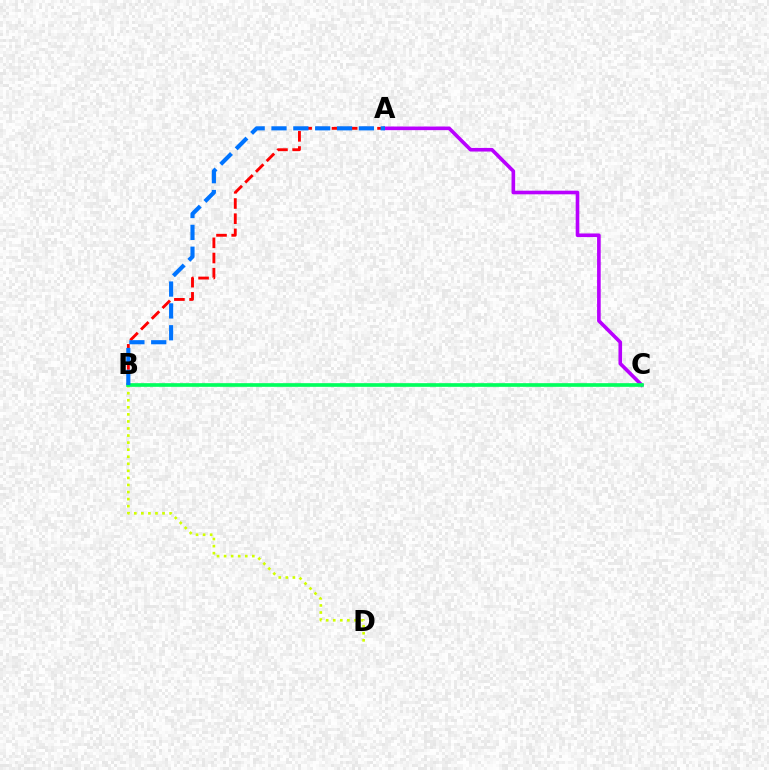{('A', 'C'): [{'color': '#b900ff', 'line_style': 'solid', 'thickness': 2.61}], ('B', 'D'): [{'color': '#d1ff00', 'line_style': 'dotted', 'thickness': 1.92}], ('A', 'B'): [{'color': '#ff0000', 'line_style': 'dashed', 'thickness': 2.06}, {'color': '#0074ff', 'line_style': 'dashed', 'thickness': 2.97}], ('B', 'C'): [{'color': '#00ff5c', 'line_style': 'solid', 'thickness': 2.64}]}